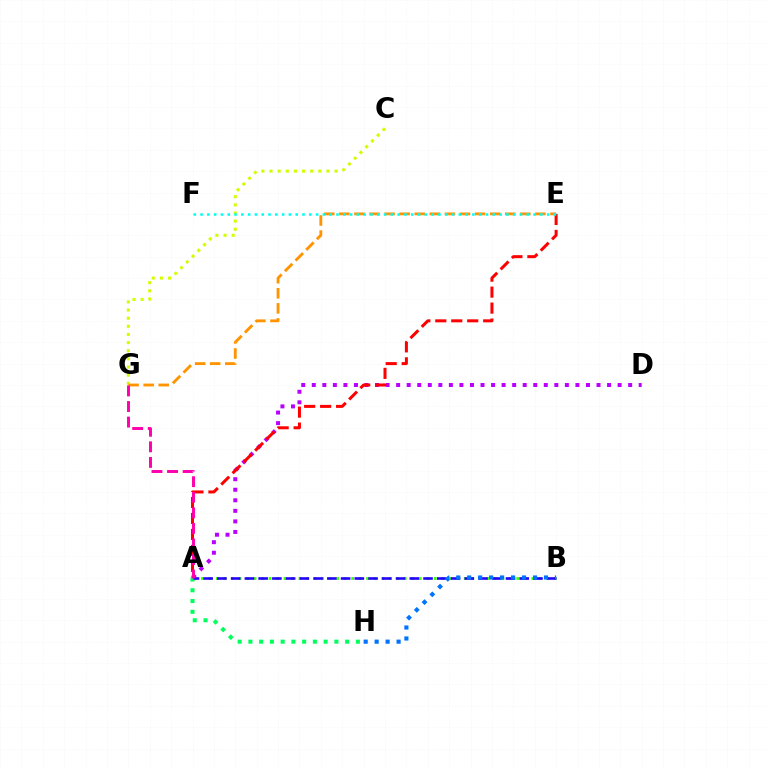{('A', 'D'): [{'color': '#b900ff', 'line_style': 'dotted', 'thickness': 2.87}], ('C', 'G'): [{'color': '#d1ff00', 'line_style': 'dotted', 'thickness': 2.21}], ('E', 'G'): [{'color': '#ff9400', 'line_style': 'dashed', 'thickness': 2.05}], ('A', 'H'): [{'color': '#00ff5c', 'line_style': 'dotted', 'thickness': 2.92}], ('A', 'B'): [{'color': '#3dff00', 'line_style': 'dotted', 'thickness': 2.04}, {'color': '#2500ff', 'line_style': 'dashed', 'thickness': 1.87}], ('A', 'E'): [{'color': '#ff0000', 'line_style': 'dashed', 'thickness': 2.17}], ('A', 'G'): [{'color': '#ff00ac', 'line_style': 'dashed', 'thickness': 2.12}], ('E', 'F'): [{'color': '#00fff6', 'line_style': 'dotted', 'thickness': 1.85}], ('B', 'H'): [{'color': '#0074ff', 'line_style': 'dotted', 'thickness': 2.98}]}